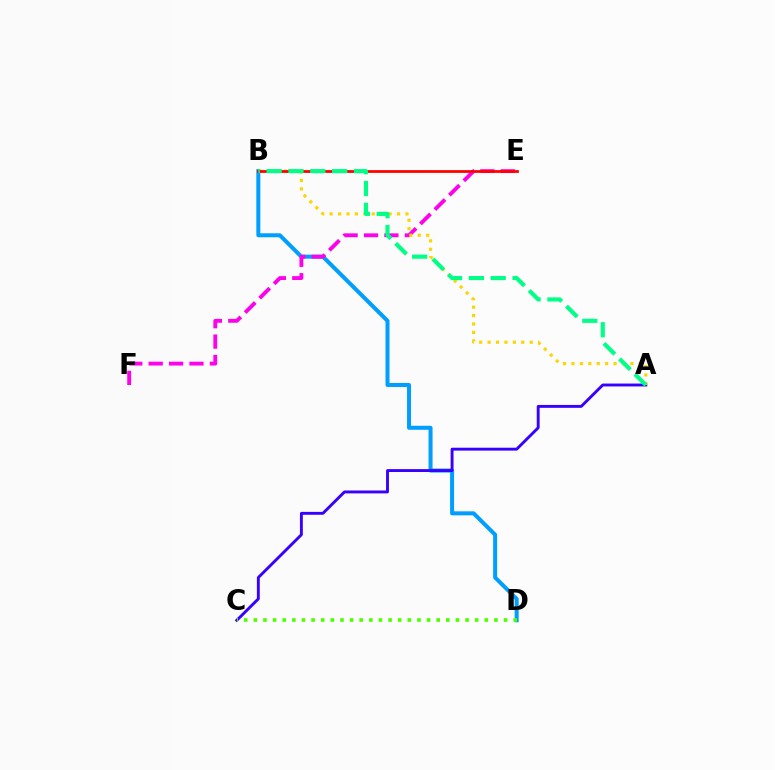{('B', 'D'): [{'color': '#009eff', 'line_style': 'solid', 'thickness': 2.88}], ('E', 'F'): [{'color': '#ff00ed', 'line_style': 'dashed', 'thickness': 2.77}], ('A', 'C'): [{'color': '#3700ff', 'line_style': 'solid', 'thickness': 2.08}], ('C', 'D'): [{'color': '#4fff00', 'line_style': 'dotted', 'thickness': 2.61}], ('A', 'B'): [{'color': '#ffd500', 'line_style': 'dotted', 'thickness': 2.29}, {'color': '#00ff86', 'line_style': 'dashed', 'thickness': 2.97}], ('B', 'E'): [{'color': '#ff0000', 'line_style': 'solid', 'thickness': 1.99}]}